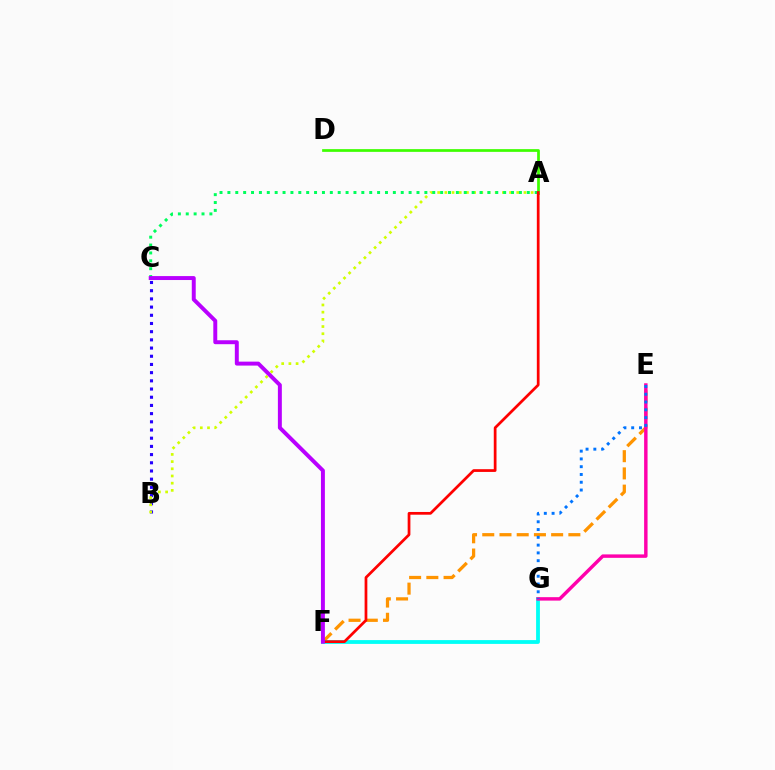{('E', 'F'): [{'color': '#ff9400', 'line_style': 'dashed', 'thickness': 2.34}], ('F', 'G'): [{'color': '#00fff6', 'line_style': 'solid', 'thickness': 2.74}], ('B', 'C'): [{'color': '#2500ff', 'line_style': 'dotted', 'thickness': 2.23}], ('E', 'G'): [{'color': '#ff00ac', 'line_style': 'solid', 'thickness': 2.48}, {'color': '#0074ff', 'line_style': 'dotted', 'thickness': 2.11}], ('A', 'B'): [{'color': '#d1ff00', 'line_style': 'dotted', 'thickness': 1.95}], ('A', 'C'): [{'color': '#00ff5c', 'line_style': 'dotted', 'thickness': 2.14}], ('A', 'D'): [{'color': '#3dff00', 'line_style': 'solid', 'thickness': 1.97}], ('A', 'F'): [{'color': '#ff0000', 'line_style': 'solid', 'thickness': 1.97}], ('C', 'F'): [{'color': '#b900ff', 'line_style': 'solid', 'thickness': 2.84}]}